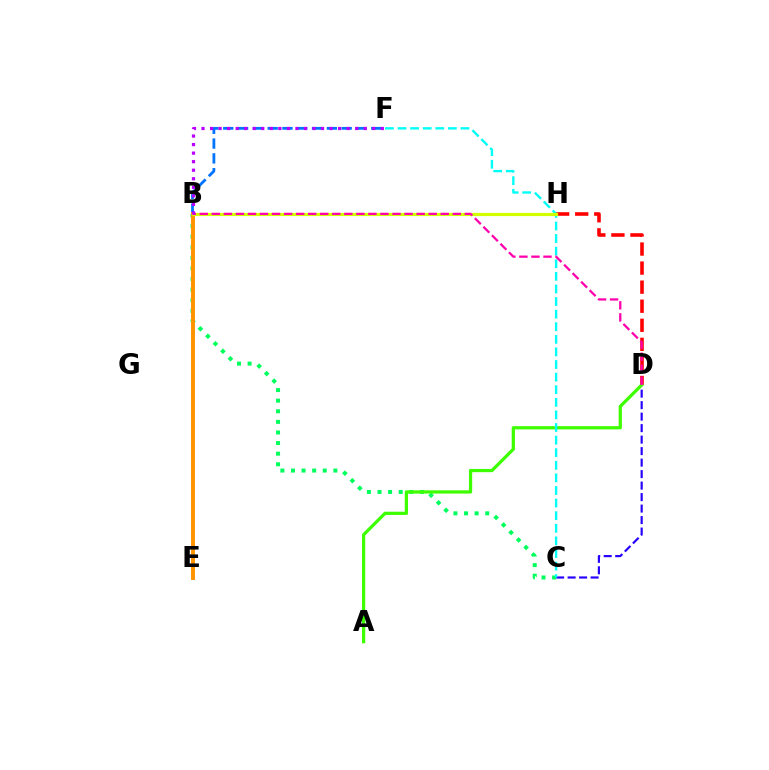{('B', 'F'): [{'color': '#0074ff', 'line_style': 'dashed', 'thickness': 2.01}, {'color': '#b900ff', 'line_style': 'dotted', 'thickness': 2.32}], ('C', 'D'): [{'color': '#2500ff', 'line_style': 'dashed', 'thickness': 1.56}], ('D', 'H'): [{'color': '#ff0000', 'line_style': 'dashed', 'thickness': 2.59}], ('B', 'C'): [{'color': '#00ff5c', 'line_style': 'dotted', 'thickness': 2.88}], ('A', 'D'): [{'color': '#3dff00', 'line_style': 'solid', 'thickness': 2.33}], ('B', 'E'): [{'color': '#ff9400', 'line_style': 'solid', 'thickness': 2.83}], ('C', 'F'): [{'color': '#00fff6', 'line_style': 'dashed', 'thickness': 1.71}], ('B', 'H'): [{'color': '#d1ff00', 'line_style': 'solid', 'thickness': 2.3}], ('B', 'D'): [{'color': '#ff00ac', 'line_style': 'dashed', 'thickness': 1.64}]}